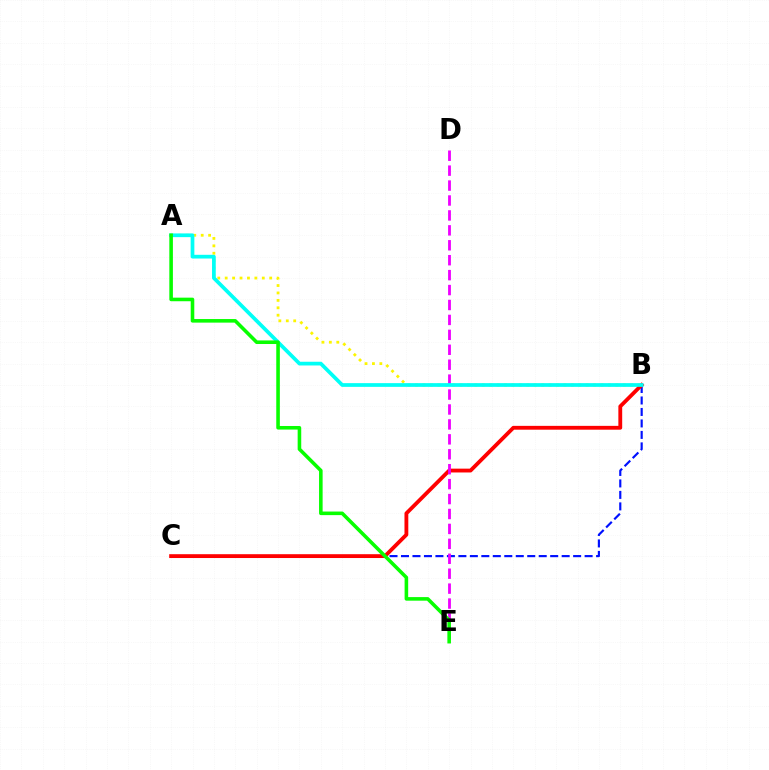{('A', 'B'): [{'color': '#fcf500', 'line_style': 'dotted', 'thickness': 2.02}, {'color': '#00fff6', 'line_style': 'solid', 'thickness': 2.68}], ('B', 'C'): [{'color': '#0010ff', 'line_style': 'dashed', 'thickness': 1.56}, {'color': '#ff0000', 'line_style': 'solid', 'thickness': 2.76}], ('D', 'E'): [{'color': '#ee00ff', 'line_style': 'dashed', 'thickness': 2.03}], ('A', 'E'): [{'color': '#08ff00', 'line_style': 'solid', 'thickness': 2.58}]}